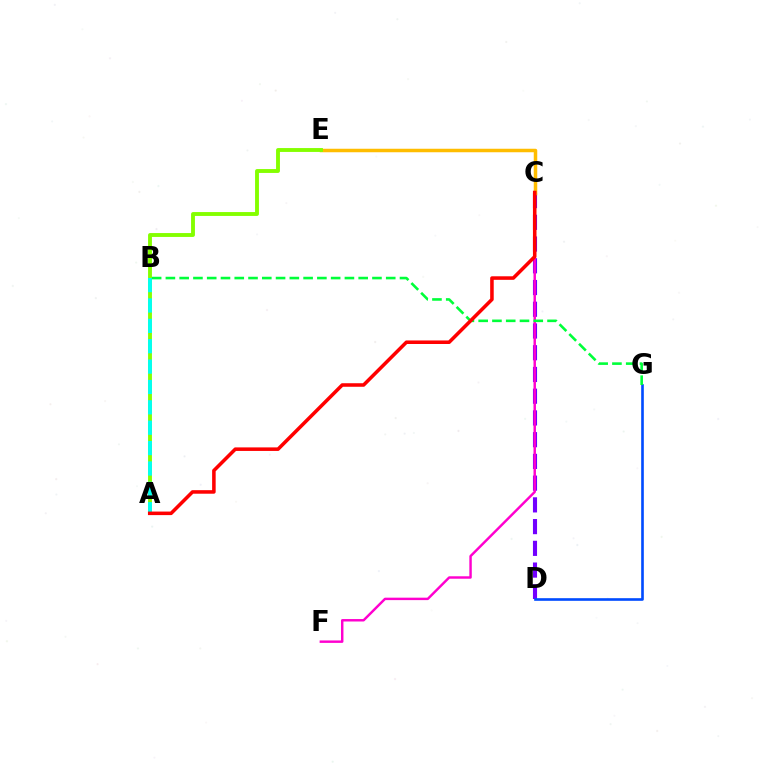{('C', 'D'): [{'color': '#7200ff', 'line_style': 'dashed', 'thickness': 2.95}], ('C', 'E'): [{'color': '#ffbd00', 'line_style': 'solid', 'thickness': 2.52}], ('A', 'E'): [{'color': '#84ff00', 'line_style': 'solid', 'thickness': 2.79}], ('C', 'F'): [{'color': '#ff00cf', 'line_style': 'solid', 'thickness': 1.76}], ('D', 'G'): [{'color': '#004bff', 'line_style': 'solid', 'thickness': 1.9}], ('A', 'B'): [{'color': '#00fff6', 'line_style': 'dashed', 'thickness': 2.77}], ('B', 'G'): [{'color': '#00ff39', 'line_style': 'dashed', 'thickness': 1.87}], ('A', 'C'): [{'color': '#ff0000', 'line_style': 'solid', 'thickness': 2.55}]}